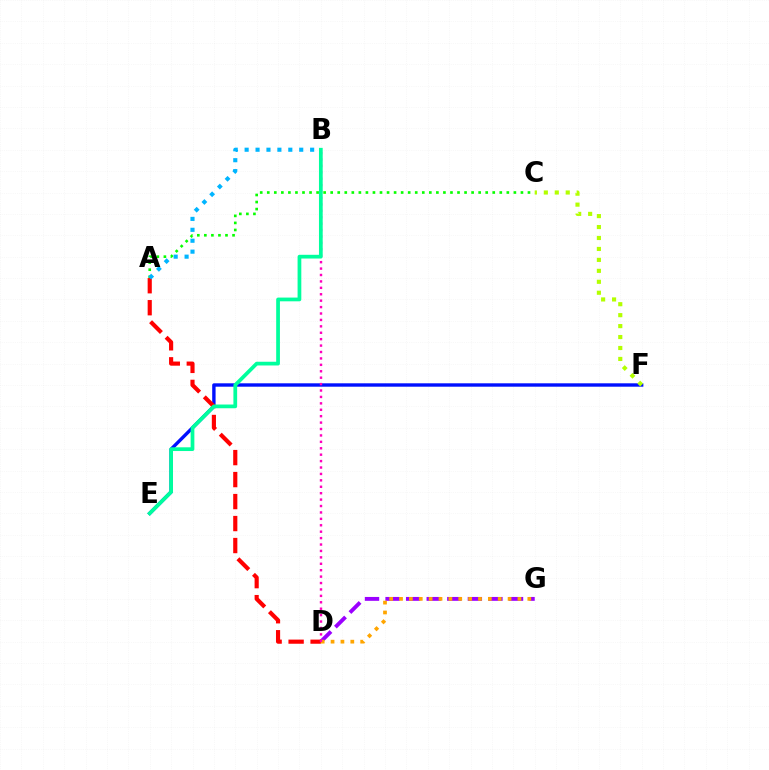{('D', 'G'): [{'color': '#9b00ff', 'line_style': 'dashed', 'thickness': 2.79}, {'color': '#ffa500', 'line_style': 'dotted', 'thickness': 2.68}], ('E', 'F'): [{'color': '#0010ff', 'line_style': 'solid', 'thickness': 2.44}], ('A', 'D'): [{'color': '#ff0000', 'line_style': 'dashed', 'thickness': 2.99}], ('A', 'C'): [{'color': '#08ff00', 'line_style': 'dotted', 'thickness': 1.91}], ('B', 'D'): [{'color': '#ff00bd', 'line_style': 'dotted', 'thickness': 1.74}], ('C', 'F'): [{'color': '#b3ff00', 'line_style': 'dotted', 'thickness': 2.97}], ('B', 'E'): [{'color': '#00ff9d', 'line_style': 'solid', 'thickness': 2.69}], ('A', 'B'): [{'color': '#00b5ff', 'line_style': 'dotted', 'thickness': 2.97}]}